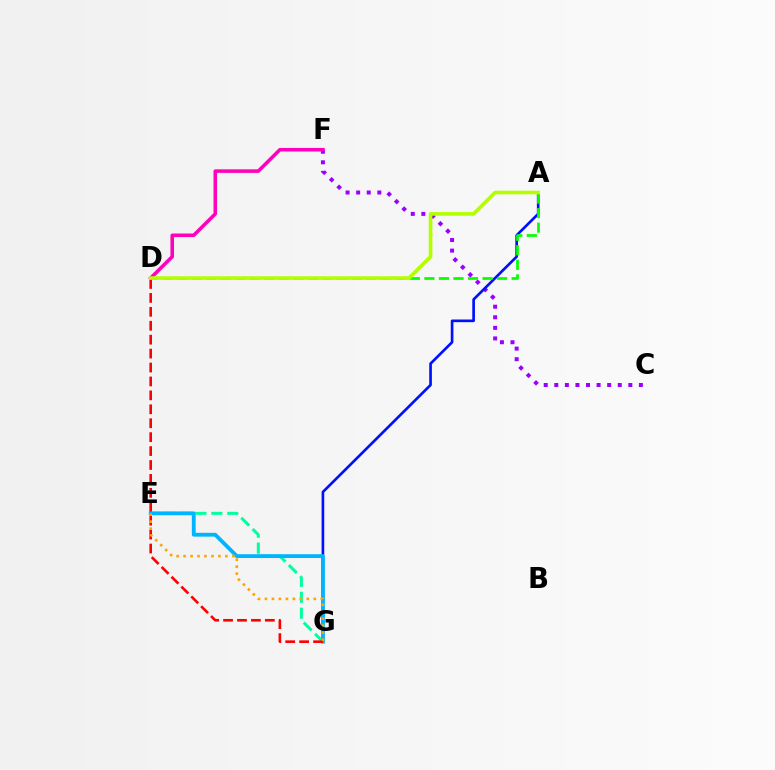{('C', 'F'): [{'color': '#9b00ff', 'line_style': 'dotted', 'thickness': 2.87}], ('A', 'G'): [{'color': '#0010ff', 'line_style': 'solid', 'thickness': 1.92}], ('D', 'F'): [{'color': '#ff00bd', 'line_style': 'solid', 'thickness': 2.55}], ('E', 'G'): [{'color': '#00ff9d', 'line_style': 'dashed', 'thickness': 2.16}, {'color': '#00b5ff', 'line_style': 'solid', 'thickness': 2.76}, {'color': '#ffa500', 'line_style': 'dotted', 'thickness': 1.9}], ('A', 'D'): [{'color': '#08ff00', 'line_style': 'dashed', 'thickness': 1.98}, {'color': '#b3ff00', 'line_style': 'solid', 'thickness': 2.62}], ('D', 'G'): [{'color': '#ff0000', 'line_style': 'dashed', 'thickness': 1.89}]}